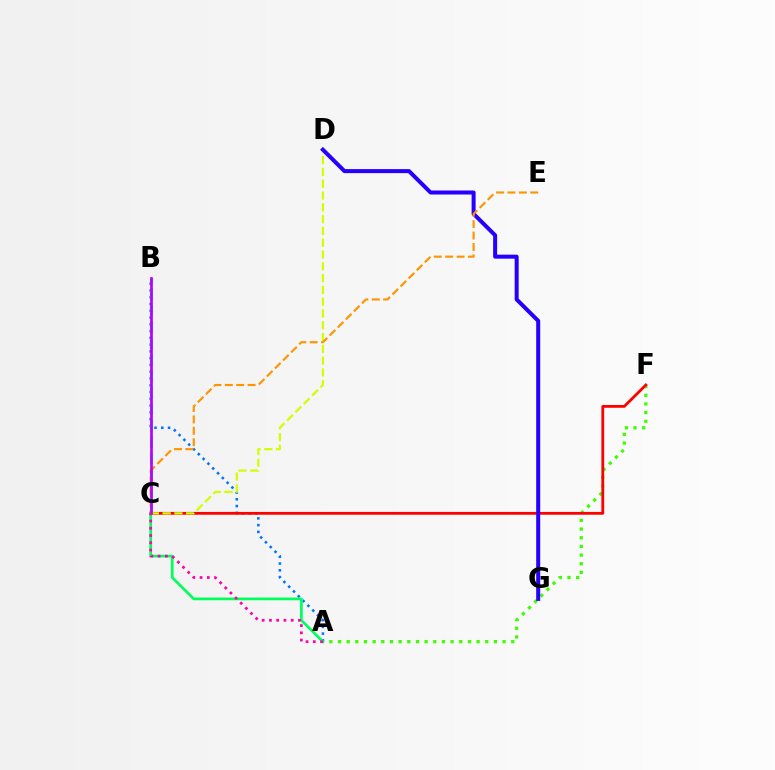{('A', 'F'): [{'color': '#3dff00', 'line_style': 'dotted', 'thickness': 2.35}], ('A', 'B'): [{'color': '#0074ff', 'line_style': 'dotted', 'thickness': 1.84}], ('C', 'F'): [{'color': '#ff0000', 'line_style': 'solid', 'thickness': 2.01}], ('A', 'C'): [{'color': '#00ff5c', 'line_style': 'solid', 'thickness': 1.94}, {'color': '#ff00ac', 'line_style': 'dotted', 'thickness': 1.97}], ('B', 'C'): [{'color': '#00fff6', 'line_style': 'dashed', 'thickness': 2.23}, {'color': '#b900ff', 'line_style': 'solid', 'thickness': 1.93}], ('C', 'D'): [{'color': '#d1ff00', 'line_style': 'dashed', 'thickness': 1.6}], ('D', 'G'): [{'color': '#2500ff', 'line_style': 'solid', 'thickness': 2.89}], ('C', 'E'): [{'color': '#ff9400', 'line_style': 'dashed', 'thickness': 1.55}]}